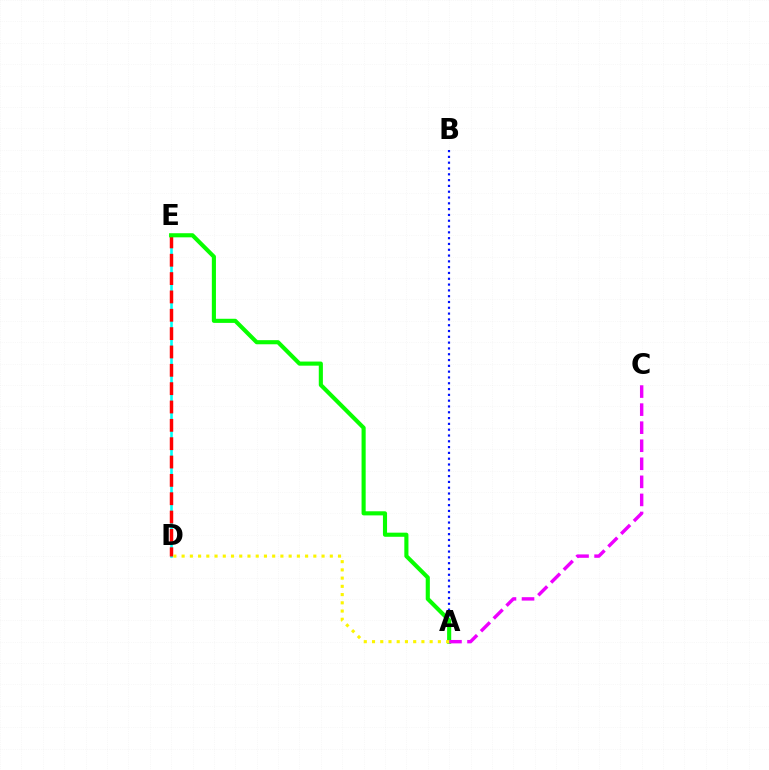{('D', 'E'): [{'color': '#00fff6', 'line_style': 'solid', 'thickness': 1.88}, {'color': '#ff0000', 'line_style': 'dashed', 'thickness': 2.49}], ('A', 'B'): [{'color': '#0010ff', 'line_style': 'dotted', 'thickness': 1.58}], ('A', 'E'): [{'color': '#08ff00', 'line_style': 'solid', 'thickness': 2.96}], ('A', 'C'): [{'color': '#ee00ff', 'line_style': 'dashed', 'thickness': 2.45}], ('A', 'D'): [{'color': '#fcf500', 'line_style': 'dotted', 'thickness': 2.24}]}